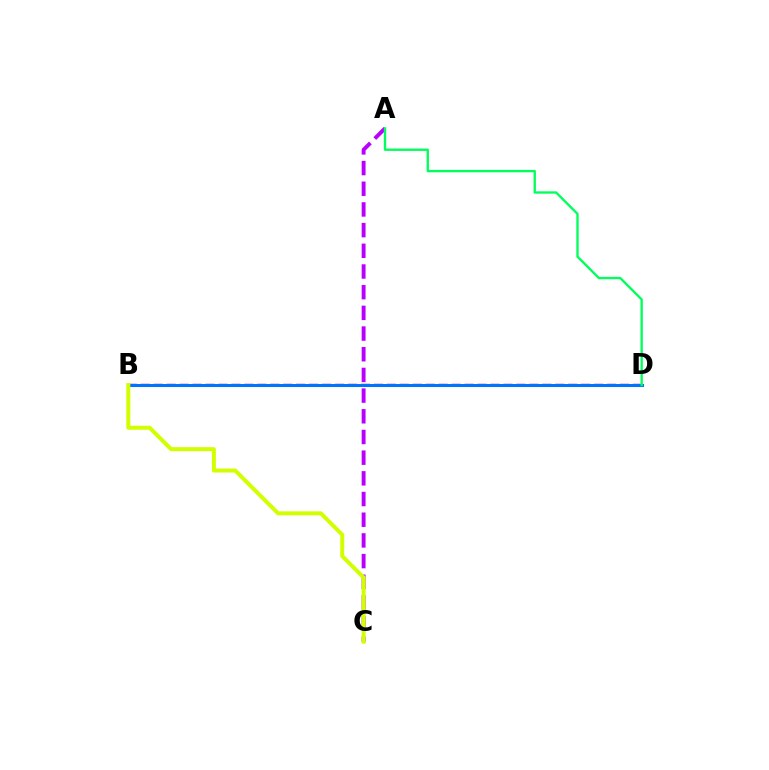{('A', 'C'): [{'color': '#b900ff', 'line_style': 'dashed', 'thickness': 2.81}], ('B', 'D'): [{'color': '#ff0000', 'line_style': 'dashed', 'thickness': 1.76}, {'color': '#0074ff', 'line_style': 'solid', 'thickness': 2.18}], ('B', 'C'): [{'color': '#d1ff00', 'line_style': 'solid', 'thickness': 2.88}], ('A', 'D'): [{'color': '#00ff5c', 'line_style': 'solid', 'thickness': 1.69}]}